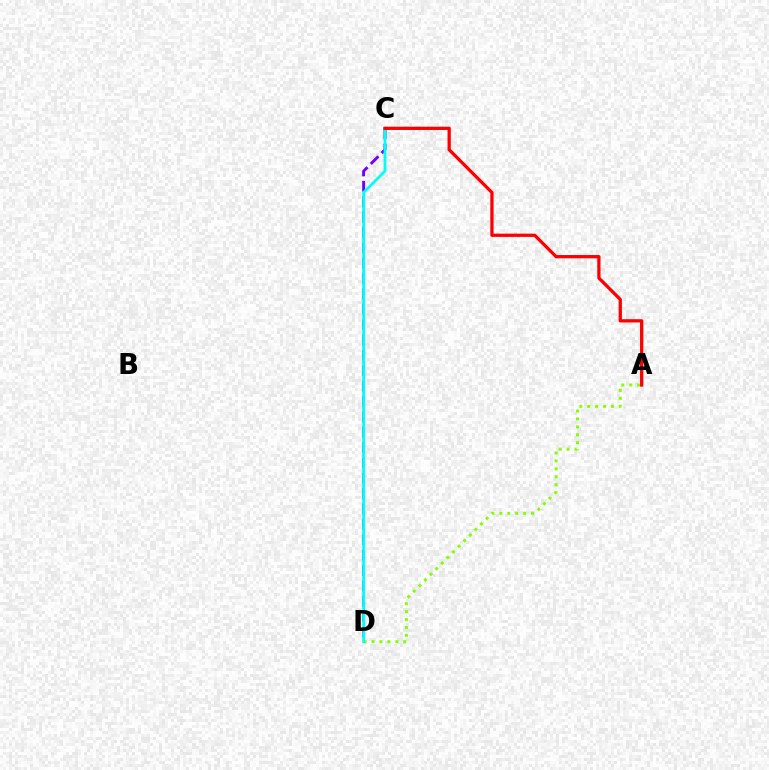{('C', 'D'): [{'color': '#7200ff', 'line_style': 'dashed', 'thickness': 2.09}, {'color': '#00fff6', 'line_style': 'solid', 'thickness': 2.03}], ('A', 'D'): [{'color': '#84ff00', 'line_style': 'dotted', 'thickness': 2.15}], ('A', 'C'): [{'color': '#ff0000', 'line_style': 'solid', 'thickness': 2.35}]}